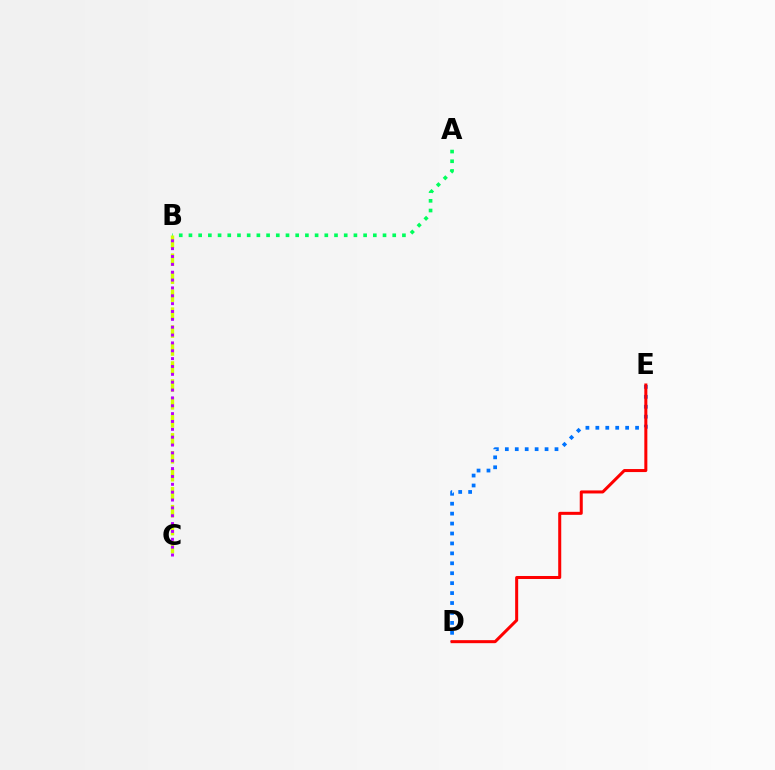{('A', 'B'): [{'color': '#00ff5c', 'line_style': 'dotted', 'thickness': 2.64}], ('D', 'E'): [{'color': '#0074ff', 'line_style': 'dotted', 'thickness': 2.7}, {'color': '#ff0000', 'line_style': 'solid', 'thickness': 2.18}], ('B', 'C'): [{'color': '#d1ff00', 'line_style': 'dashed', 'thickness': 2.44}, {'color': '#b900ff', 'line_style': 'dotted', 'thickness': 2.13}]}